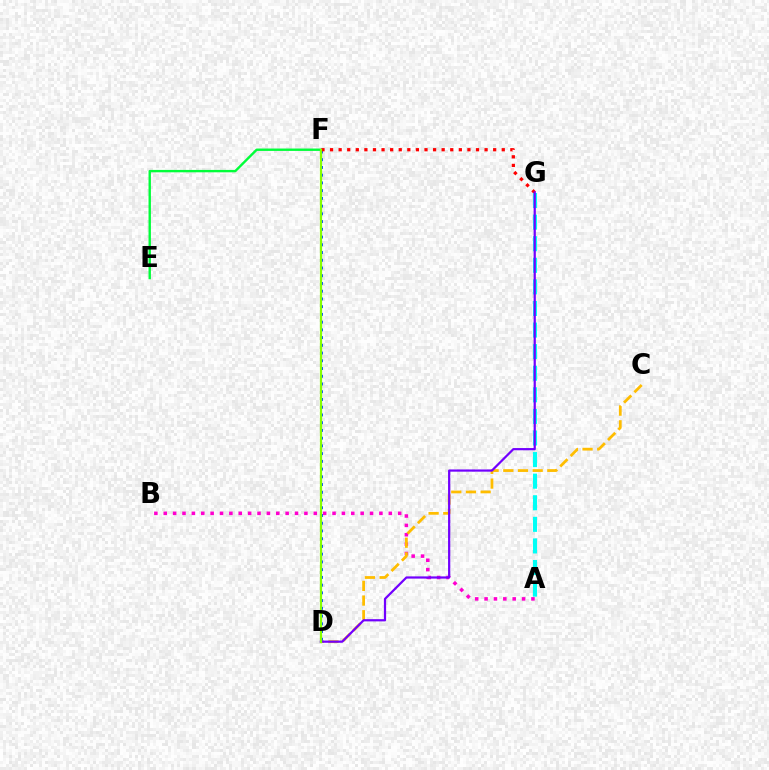{('A', 'B'): [{'color': '#ff00cf', 'line_style': 'dotted', 'thickness': 2.55}], ('C', 'D'): [{'color': '#ffbd00', 'line_style': 'dashed', 'thickness': 1.99}], ('E', 'F'): [{'color': '#00ff39', 'line_style': 'solid', 'thickness': 1.72}], ('D', 'F'): [{'color': '#004bff', 'line_style': 'dotted', 'thickness': 2.1}, {'color': '#84ff00', 'line_style': 'solid', 'thickness': 1.59}], ('F', 'G'): [{'color': '#ff0000', 'line_style': 'dotted', 'thickness': 2.33}], ('A', 'G'): [{'color': '#00fff6', 'line_style': 'dashed', 'thickness': 2.93}], ('D', 'G'): [{'color': '#7200ff', 'line_style': 'solid', 'thickness': 1.6}]}